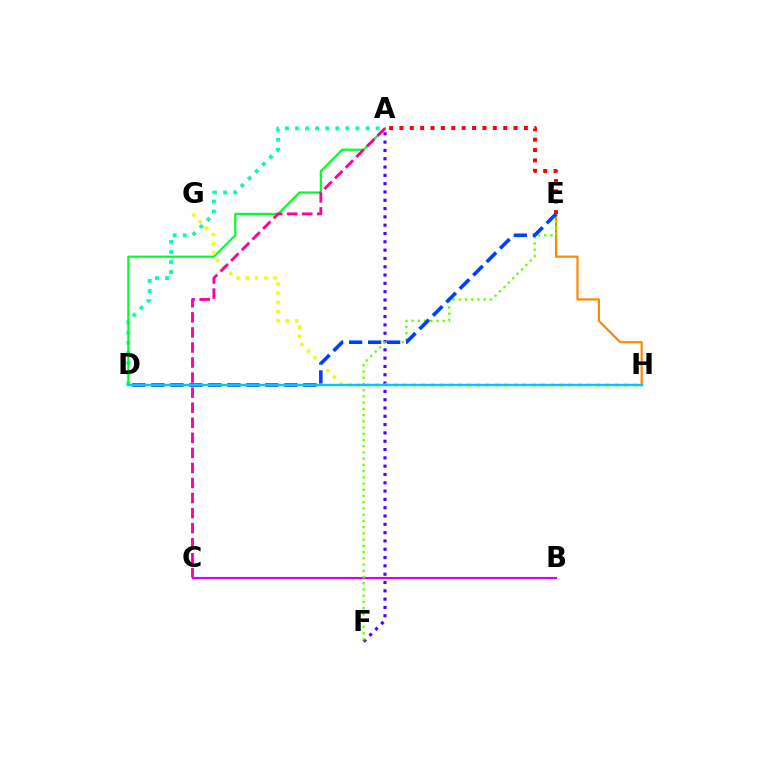{('A', 'F'): [{'color': '#4f00ff', 'line_style': 'dotted', 'thickness': 2.26}], ('A', 'D'): [{'color': '#00ffaf', 'line_style': 'dotted', 'thickness': 2.74}, {'color': '#00ff27', 'line_style': 'solid', 'thickness': 1.56}], ('G', 'H'): [{'color': '#eeff00', 'line_style': 'dotted', 'thickness': 2.5}], ('E', 'H'): [{'color': '#ff8800', 'line_style': 'solid', 'thickness': 1.59}], ('B', 'C'): [{'color': '#d600ff', 'line_style': 'solid', 'thickness': 1.53}], ('E', 'F'): [{'color': '#66ff00', 'line_style': 'dotted', 'thickness': 1.69}], ('A', 'C'): [{'color': '#ff00a0', 'line_style': 'dashed', 'thickness': 2.05}], ('A', 'E'): [{'color': '#ff0000', 'line_style': 'dotted', 'thickness': 2.82}], ('D', 'E'): [{'color': '#003fff', 'line_style': 'dashed', 'thickness': 2.58}], ('D', 'H'): [{'color': '#00c7ff', 'line_style': 'solid', 'thickness': 1.73}]}